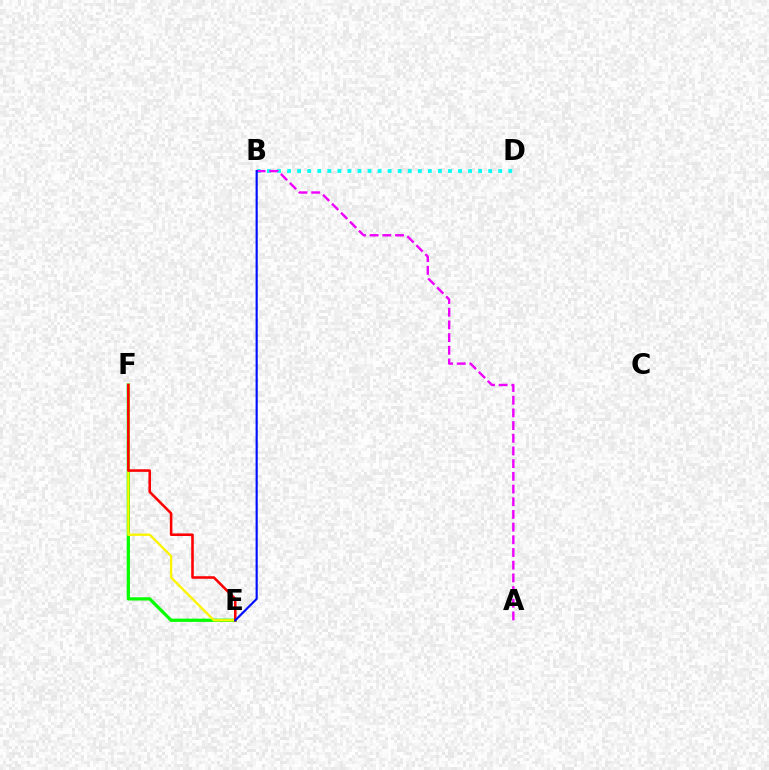{('B', 'D'): [{'color': '#00fff6', 'line_style': 'dotted', 'thickness': 2.73}], ('E', 'F'): [{'color': '#08ff00', 'line_style': 'solid', 'thickness': 2.34}, {'color': '#fcf500', 'line_style': 'solid', 'thickness': 1.68}, {'color': '#ff0000', 'line_style': 'solid', 'thickness': 1.85}], ('A', 'B'): [{'color': '#ee00ff', 'line_style': 'dashed', 'thickness': 1.72}], ('B', 'E'): [{'color': '#0010ff', 'line_style': 'solid', 'thickness': 1.56}]}